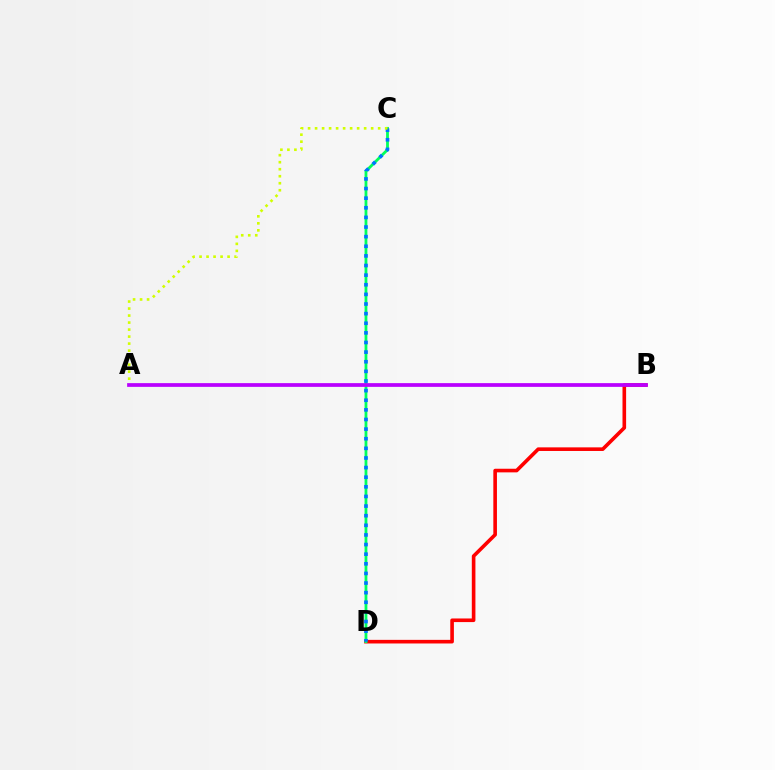{('B', 'D'): [{'color': '#ff0000', 'line_style': 'solid', 'thickness': 2.6}], ('C', 'D'): [{'color': '#00ff5c', 'line_style': 'solid', 'thickness': 2.02}, {'color': '#0074ff', 'line_style': 'dotted', 'thickness': 2.61}], ('A', 'C'): [{'color': '#d1ff00', 'line_style': 'dotted', 'thickness': 1.9}], ('A', 'B'): [{'color': '#b900ff', 'line_style': 'solid', 'thickness': 2.69}]}